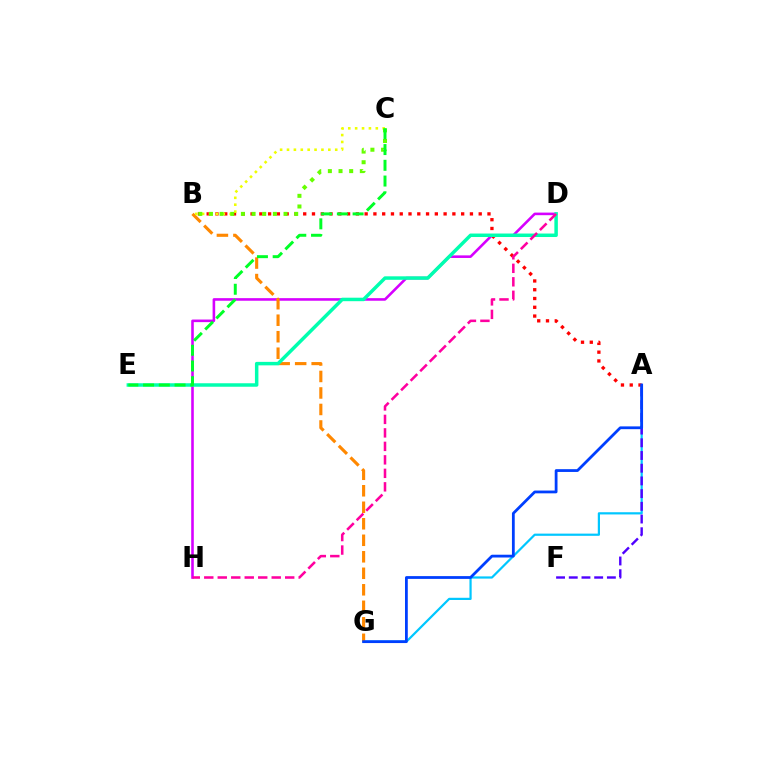{('A', 'G'): [{'color': '#00c7ff', 'line_style': 'solid', 'thickness': 1.59}, {'color': '#003fff', 'line_style': 'solid', 'thickness': 2.0}], ('A', 'B'): [{'color': '#ff0000', 'line_style': 'dotted', 'thickness': 2.38}], ('A', 'F'): [{'color': '#4f00ff', 'line_style': 'dashed', 'thickness': 1.73}], ('D', 'H'): [{'color': '#d600ff', 'line_style': 'solid', 'thickness': 1.86}, {'color': '#ff00a0', 'line_style': 'dashed', 'thickness': 1.83}], ('B', 'G'): [{'color': '#ff8800', 'line_style': 'dashed', 'thickness': 2.24}], ('B', 'C'): [{'color': '#eeff00', 'line_style': 'dotted', 'thickness': 1.87}, {'color': '#66ff00', 'line_style': 'dotted', 'thickness': 2.9}], ('D', 'E'): [{'color': '#00ffaf', 'line_style': 'solid', 'thickness': 2.51}], ('C', 'E'): [{'color': '#00ff27', 'line_style': 'dashed', 'thickness': 2.14}]}